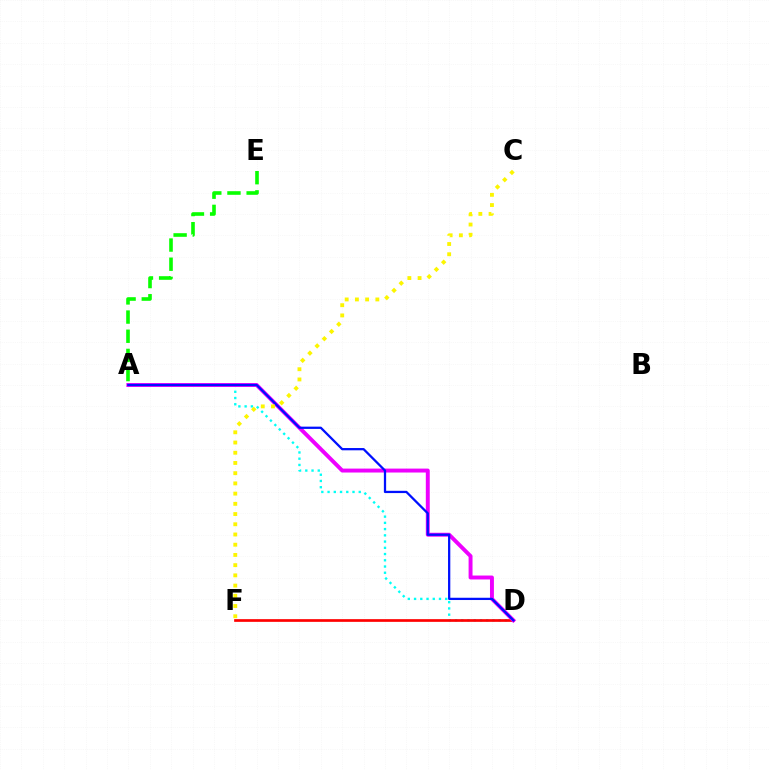{('A', 'D'): [{'color': '#00fff6', 'line_style': 'dotted', 'thickness': 1.69}, {'color': '#ee00ff', 'line_style': 'solid', 'thickness': 2.83}, {'color': '#0010ff', 'line_style': 'solid', 'thickness': 1.63}], ('D', 'F'): [{'color': '#ff0000', 'line_style': 'solid', 'thickness': 1.94}], ('C', 'F'): [{'color': '#fcf500', 'line_style': 'dotted', 'thickness': 2.78}], ('A', 'E'): [{'color': '#08ff00', 'line_style': 'dashed', 'thickness': 2.6}]}